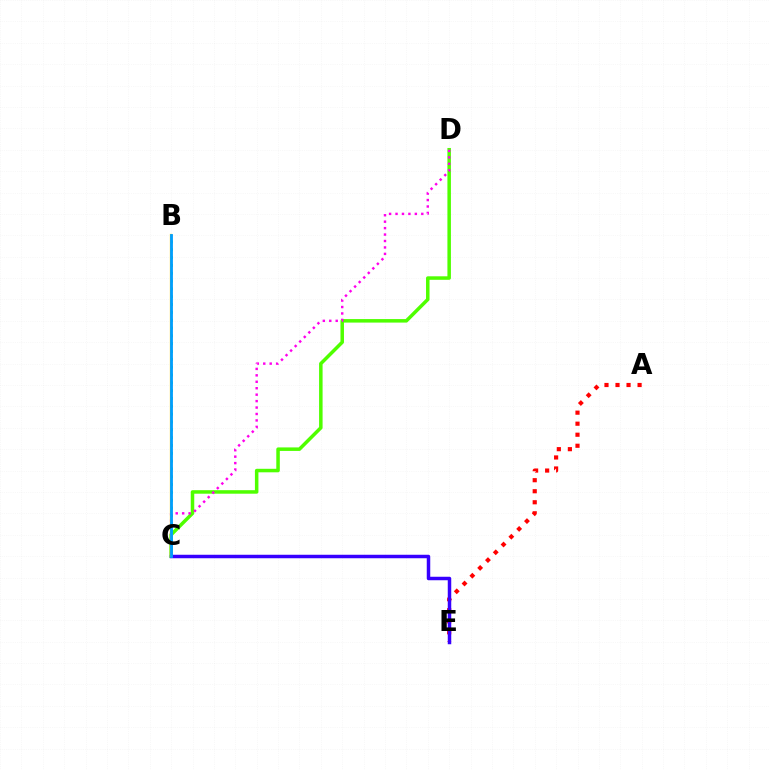{('C', 'D'): [{'color': '#4fff00', 'line_style': 'solid', 'thickness': 2.53}, {'color': '#ff00ed', 'line_style': 'dotted', 'thickness': 1.75}], ('B', 'C'): [{'color': '#00ff86', 'line_style': 'dotted', 'thickness': 2.13}, {'color': '#ffd500', 'line_style': 'solid', 'thickness': 1.65}, {'color': '#009eff', 'line_style': 'solid', 'thickness': 2.03}], ('A', 'E'): [{'color': '#ff0000', 'line_style': 'dotted', 'thickness': 3.0}], ('C', 'E'): [{'color': '#3700ff', 'line_style': 'solid', 'thickness': 2.51}]}